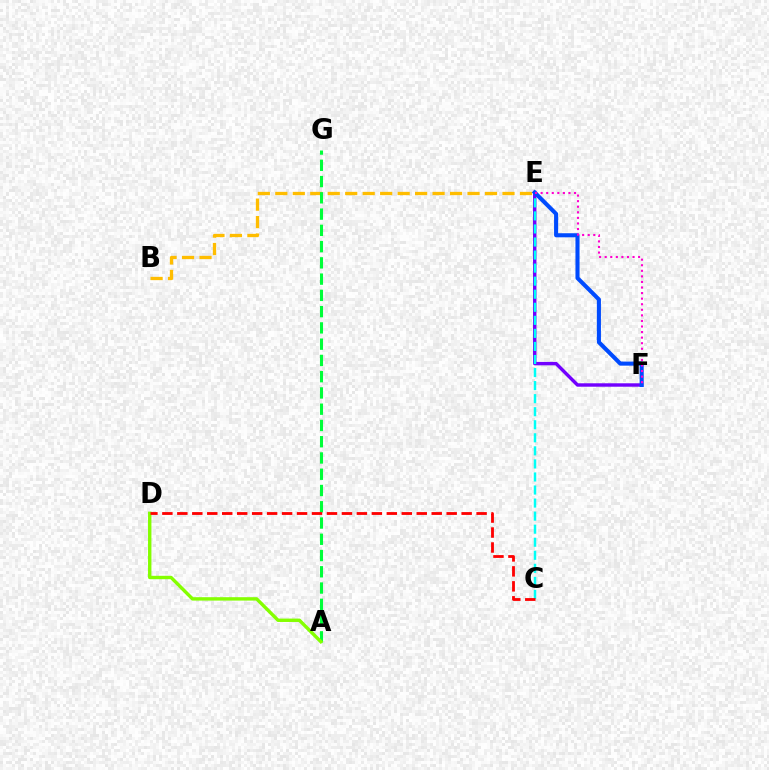{('E', 'F'): [{'color': '#7200ff', 'line_style': 'solid', 'thickness': 2.46}, {'color': '#004bff', 'line_style': 'solid', 'thickness': 2.94}, {'color': '#ff00cf', 'line_style': 'dotted', 'thickness': 1.51}], ('C', 'E'): [{'color': '#00fff6', 'line_style': 'dashed', 'thickness': 1.77}], ('B', 'E'): [{'color': '#ffbd00', 'line_style': 'dashed', 'thickness': 2.37}], ('A', 'G'): [{'color': '#00ff39', 'line_style': 'dashed', 'thickness': 2.21}], ('A', 'D'): [{'color': '#84ff00', 'line_style': 'solid', 'thickness': 2.44}], ('C', 'D'): [{'color': '#ff0000', 'line_style': 'dashed', 'thickness': 2.03}]}